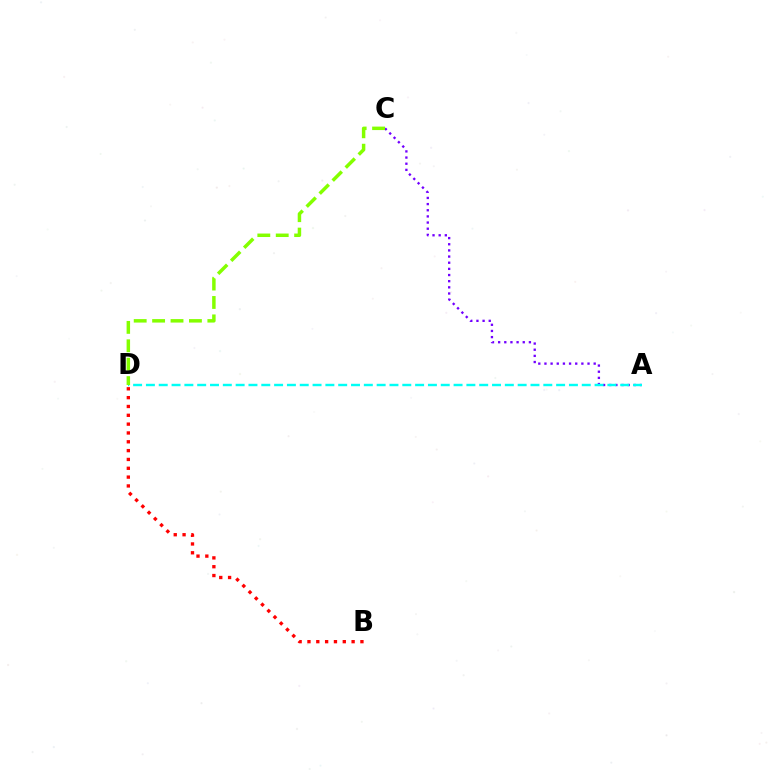{('B', 'D'): [{'color': '#ff0000', 'line_style': 'dotted', 'thickness': 2.4}], ('A', 'C'): [{'color': '#7200ff', 'line_style': 'dotted', 'thickness': 1.67}], ('A', 'D'): [{'color': '#00fff6', 'line_style': 'dashed', 'thickness': 1.74}], ('C', 'D'): [{'color': '#84ff00', 'line_style': 'dashed', 'thickness': 2.5}]}